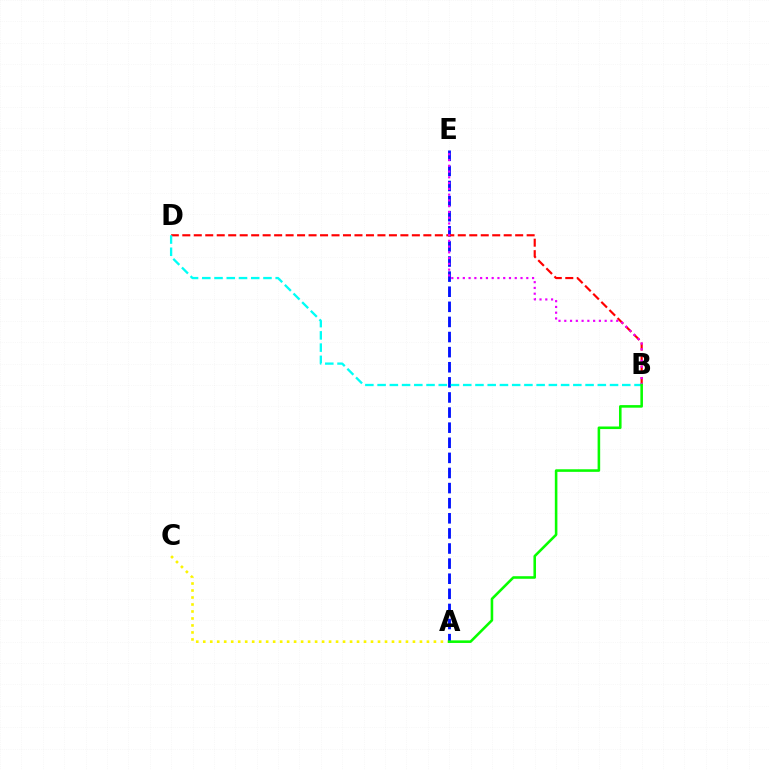{('A', 'C'): [{'color': '#fcf500', 'line_style': 'dotted', 'thickness': 1.9}], ('A', 'E'): [{'color': '#0010ff', 'line_style': 'dashed', 'thickness': 2.05}], ('B', 'D'): [{'color': '#ff0000', 'line_style': 'dashed', 'thickness': 1.56}, {'color': '#00fff6', 'line_style': 'dashed', 'thickness': 1.66}], ('B', 'E'): [{'color': '#ee00ff', 'line_style': 'dotted', 'thickness': 1.57}], ('A', 'B'): [{'color': '#08ff00', 'line_style': 'solid', 'thickness': 1.85}]}